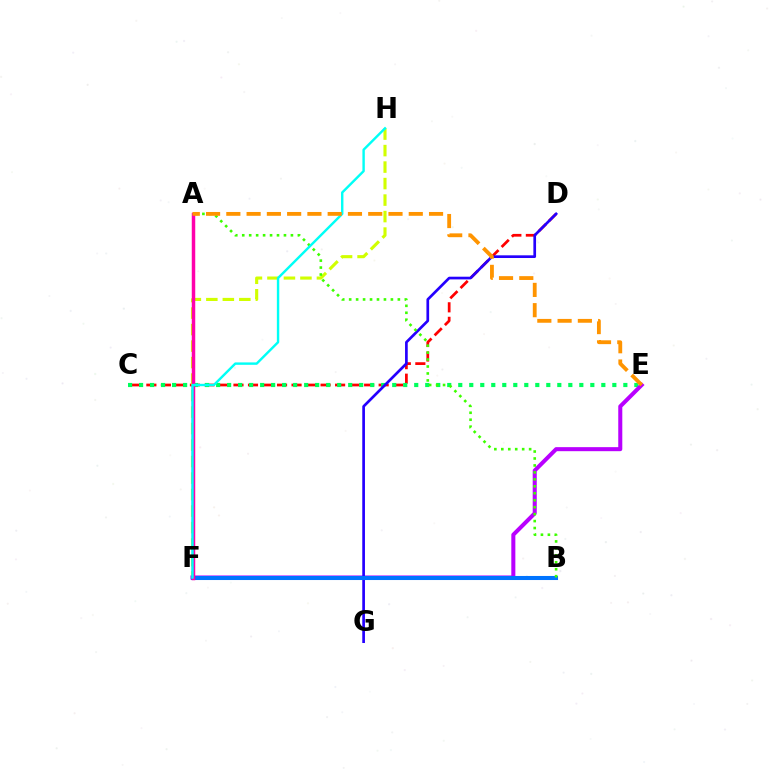{('C', 'D'): [{'color': '#ff0000', 'line_style': 'dashed', 'thickness': 1.97}], ('F', 'H'): [{'color': '#d1ff00', 'line_style': 'dashed', 'thickness': 2.24}, {'color': '#00fff6', 'line_style': 'solid', 'thickness': 1.74}], ('C', 'E'): [{'color': '#00ff5c', 'line_style': 'dotted', 'thickness': 2.99}], ('E', 'F'): [{'color': '#b900ff', 'line_style': 'solid', 'thickness': 2.91}], ('D', 'G'): [{'color': '#2500ff', 'line_style': 'solid', 'thickness': 1.94}], ('B', 'F'): [{'color': '#0074ff', 'line_style': 'solid', 'thickness': 2.93}], ('A', 'F'): [{'color': '#ff00ac', 'line_style': 'solid', 'thickness': 2.5}], ('A', 'B'): [{'color': '#3dff00', 'line_style': 'dotted', 'thickness': 1.89}], ('A', 'E'): [{'color': '#ff9400', 'line_style': 'dashed', 'thickness': 2.75}]}